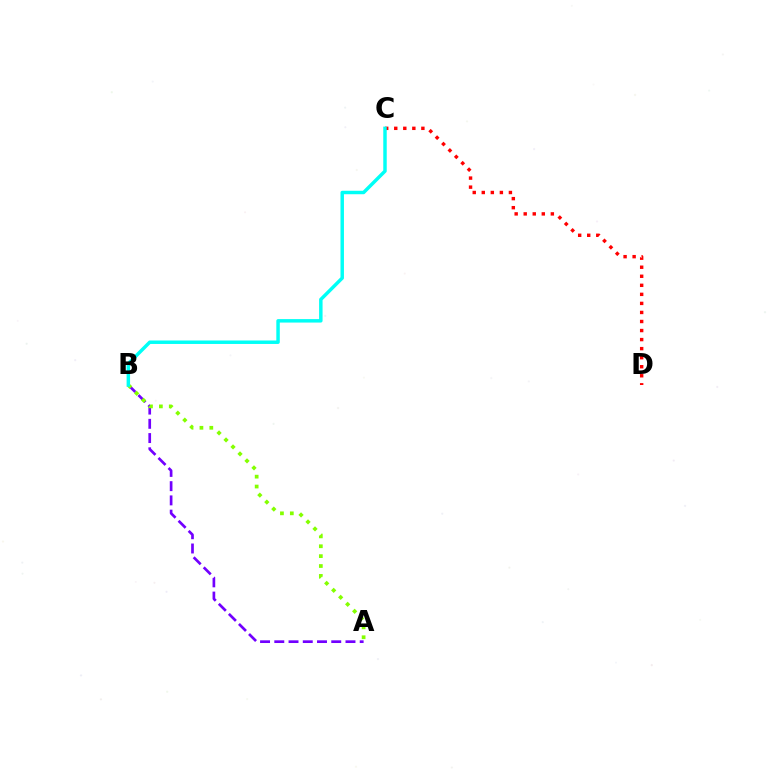{('A', 'B'): [{'color': '#7200ff', 'line_style': 'dashed', 'thickness': 1.93}, {'color': '#84ff00', 'line_style': 'dotted', 'thickness': 2.69}], ('C', 'D'): [{'color': '#ff0000', 'line_style': 'dotted', 'thickness': 2.46}], ('B', 'C'): [{'color': '#00fff6', 'line_style': 'solid', 'thickness': 2.49}]}